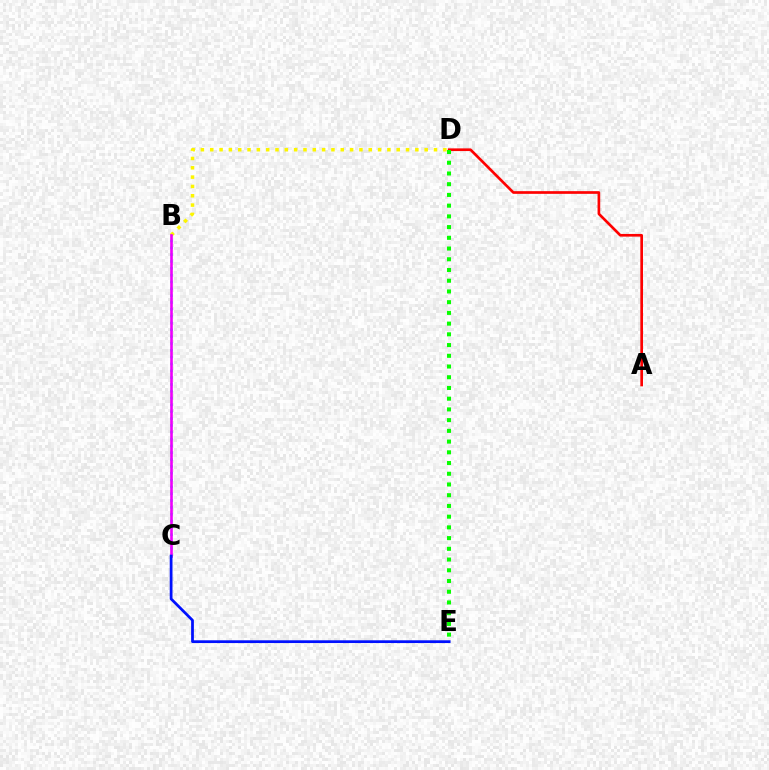{('A', 'D'): [{'color': '#ff0000', 'line_style': 'solid', 'thickness': 1.93}], ('B', 'C'): [{'color': '#00fff6', 'line_style': 'dotted', 'thickness': 1.86}, {'color': '#ee00ff', 'line_style': 'solid', 'thickness': 1.88}], ('B', 'D'): [{'color': '#fcf500', 'line_style': 'dotted', 'thickness': 2.53}], ('C', 'E'): [{'color': '#0010ff', 'line_style': 'solid', 'thickness': 1.98}], ('D', 'E'): [{'color': '#08ff00', 'line_style': 'dotted', 'thickness': 2.91}]}